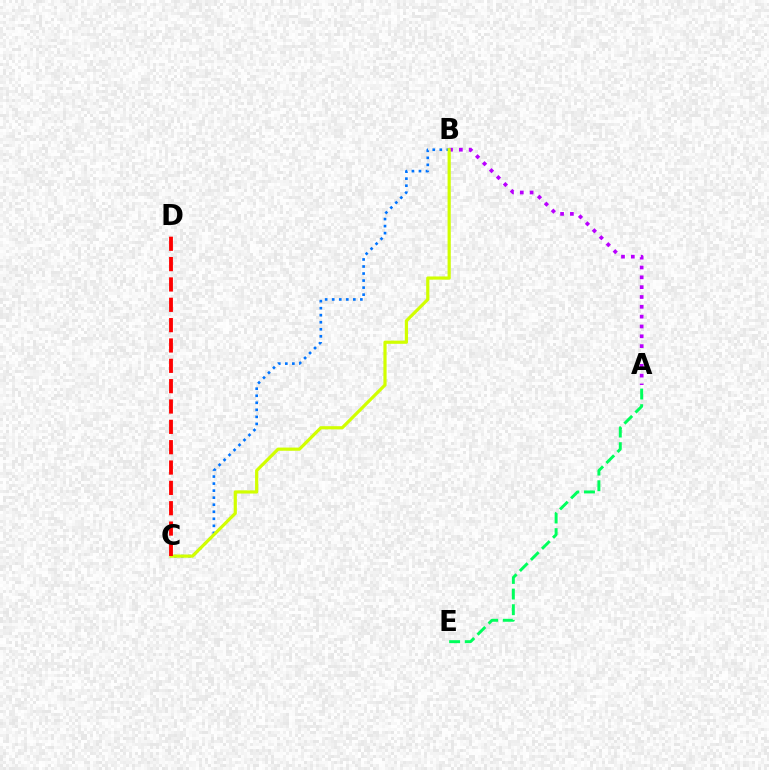{('A', 'B'): [{'color': '#b900ff', 'line_style': 'dotted', 'thickness': 2.67}], ('B', 'C'): [{'color': '#0074ff', 'line_style': 'dotted', 'thickness': 1.91}, {'color': '#d1ff00', 'line_style': 'solid', 'thickness': 2.29}], ('C', 'D'): [{'color': '#ff0000', 'line_style': 'dashed', 'thickness': 2.76}], ('A', 'E'): [{'color': '#00ff5c', 'line_style': 'dashed', 'thickness': 2.12}]}